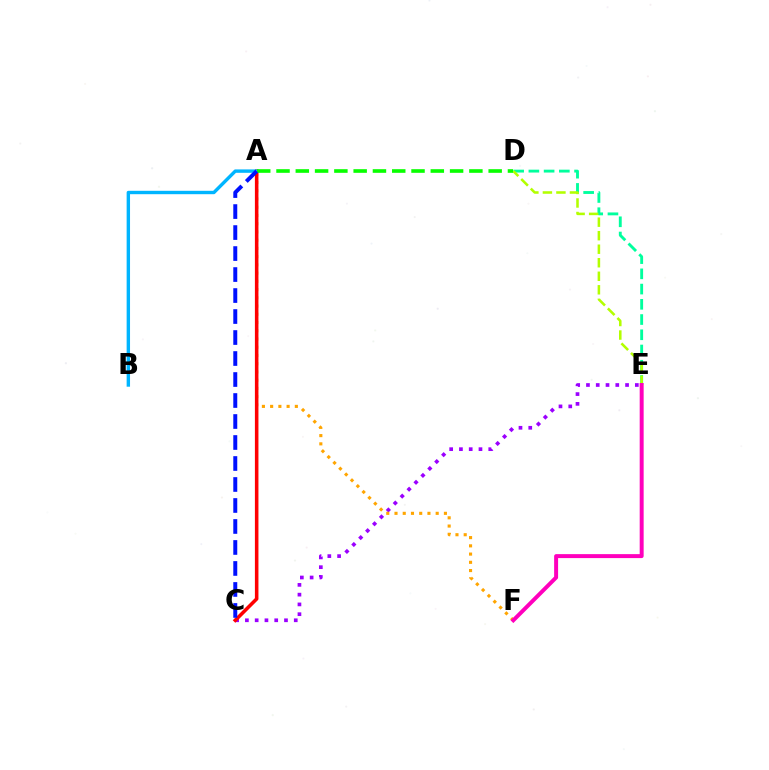{('C', 'E'): [{'color': '#9b00ff', 'line_style': 'dotted', 'thickness': 2.66}], ('D', 'E'): [{'color': '#00ff9d', 'line_style': 'dashed', 'thickness': 2.07}, {'color': '#b3ff00', 'line_style': 'dashed', 'thickness': 1.84}], ('A', 'F'): [{'color': '#ffa500', 'line_style': 'dotted', 'thickness': 2.24}], ('A', 'C'): [{'color': '#ff0000', 'line_style': 'solid', 'thickness': 2.55}, {'color': '#0010ff', 'line_style': 'dashed', 'thickness': 2.85}], ('A', 'B'): [{'color': '#00b5ff', 'line_style': 'solid', 'thickness': 2.44}], ('A', 'D'): [{'color': '#08ff00', 'line_style': 'dashed', 'thickness': 2.62}], ('E', 'F'): [{'color': '#ff00bd', 'line_style': 'solid', 'thickness': 2.85}]}